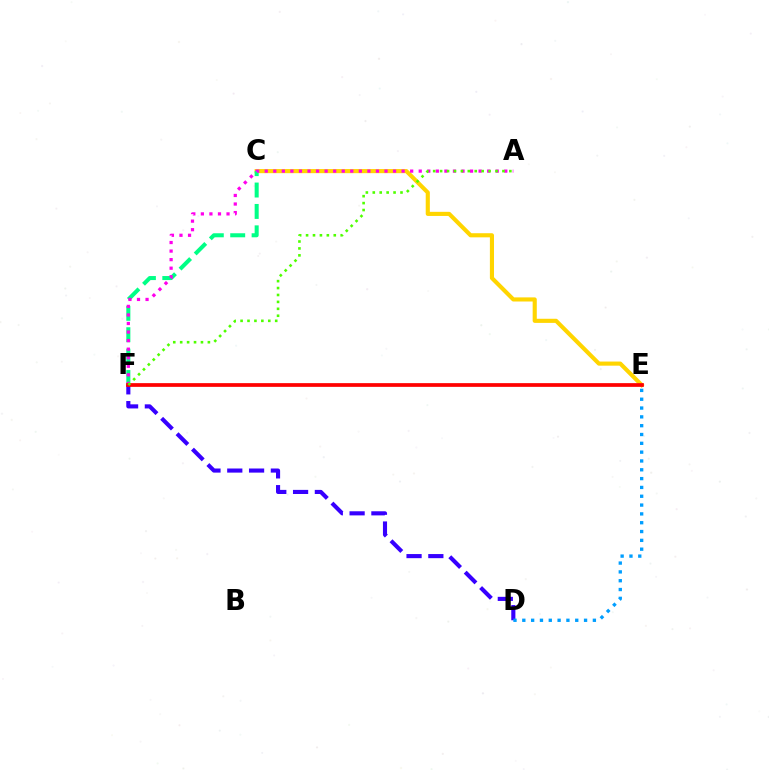{('D', 'F'): [{'color': '#3700ff', 'line_style': 'dashed', 'thickness': 2.96}], ('C', 'E'): [{'color': '#ffd500', 'line_style': 'solid', 'thickness': 2.97}], ('C', 'F'): [{'color': '#00ff86', 'line_style': 'dashed', 'thickness': 2.91}], ('D', 'E'): [{'color': '#009eff', 'line_style': 'dotted', 'thickness': 2.4}], ('A', 'F'): [{'color': '#ff00ed', 'line_style': 'dotted', 'thickness': 2.32}, {'color': '#4fff00', 'line_style': 'dotted', 'thickness': 1.88}], ('E', 'F'): [{'color': '#ff0000', 'line_style': 'solid', 'thickness': 2.68}]}